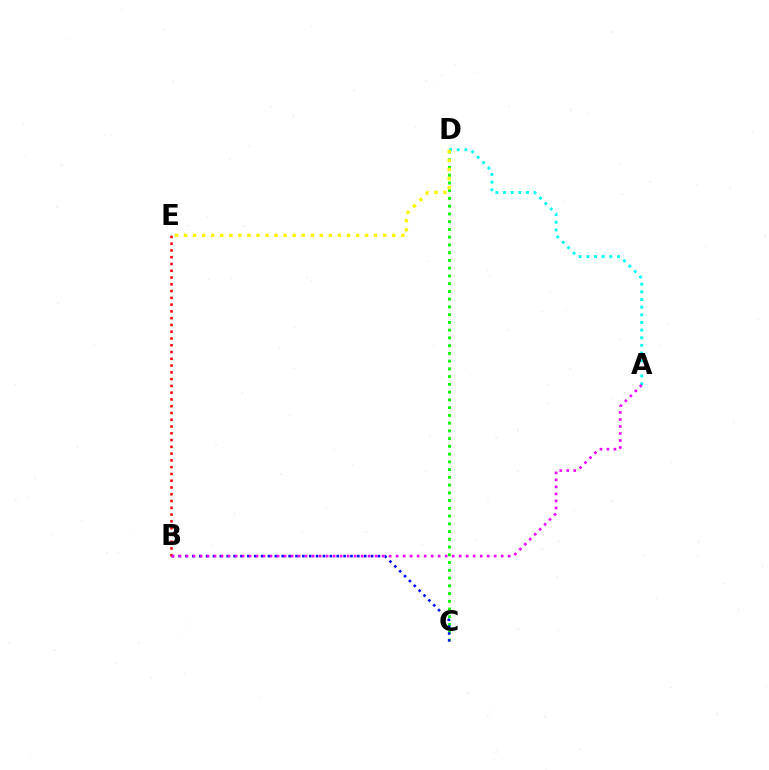{('C', 'D'): [{'color': '#08ff00', 'line_style': 'dotted', 'thickness': 2.1}], ('A', 'D'): [{'color': '#00fff6', 'line_style': 'dotted', 'thickness': 2.08}], ('B', 'C'): [{'color': '#0010ff', 'line_style': 'dotted', 'thickness': 1.87}], ('B', 'E'): [{'color': '#ff0000', 'line_style': 'dotted', 'thickness': 1.84}], ('D', 'E'): [{'color': '#fcf500', 'line_style': 'dotted', 'thickness': 2.46}], ('A', 'B'): [{'color': '#ee00ff', 'line_style': 'dotted', 'thickness': 1.9}]}